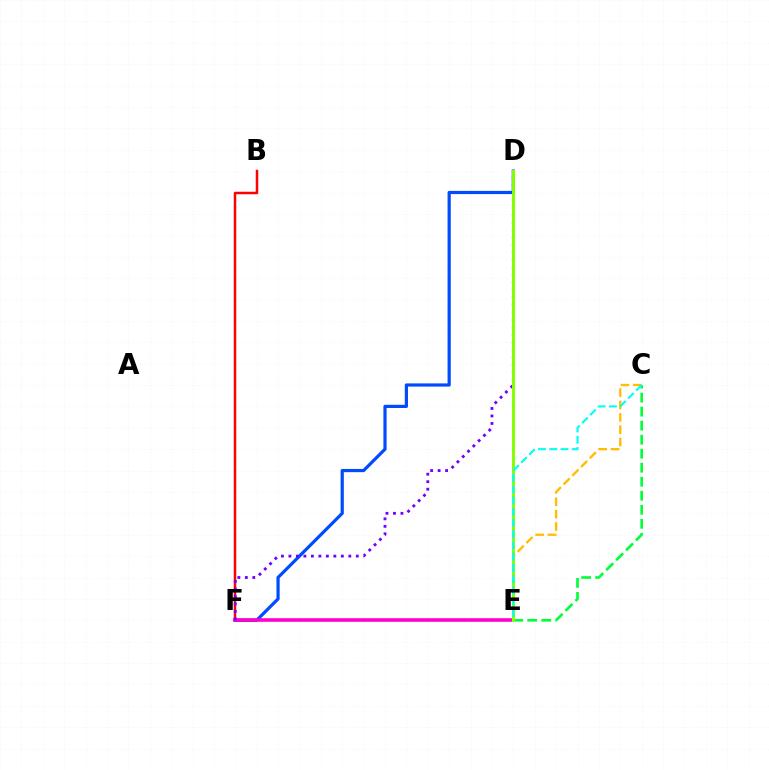{('B', 'F'): [{'color': '#ff0000', 'line_style': 'solid', 'thickness': 1.8}], ('D', 'F'): [{'color': '#004bff', 'line_style': 'solid', 'thickness': 2.3}, {'color': '#7200ff', 'line_style': 'dotted', 'thickness': 2.03}], ('E', 'F'): [{'color': '#ff00cf', 'line_style': 'solid', 'thickness': 2.59}], ('C', 'E'): [{'color': '#00ff39', 'line_style': 'dashed', 'thickness': 1.91}, {'color': '#ffbd00', 'line_style': 'dashed', 'thickness': 1.68}, {'color': '#00fff6', 'line_style': 'dashed', 'thickness': 1.53}], ('D', 'E'): [{'color': '#84ff00', 'line_style': 'solid', 'thickness': 2.14}]}